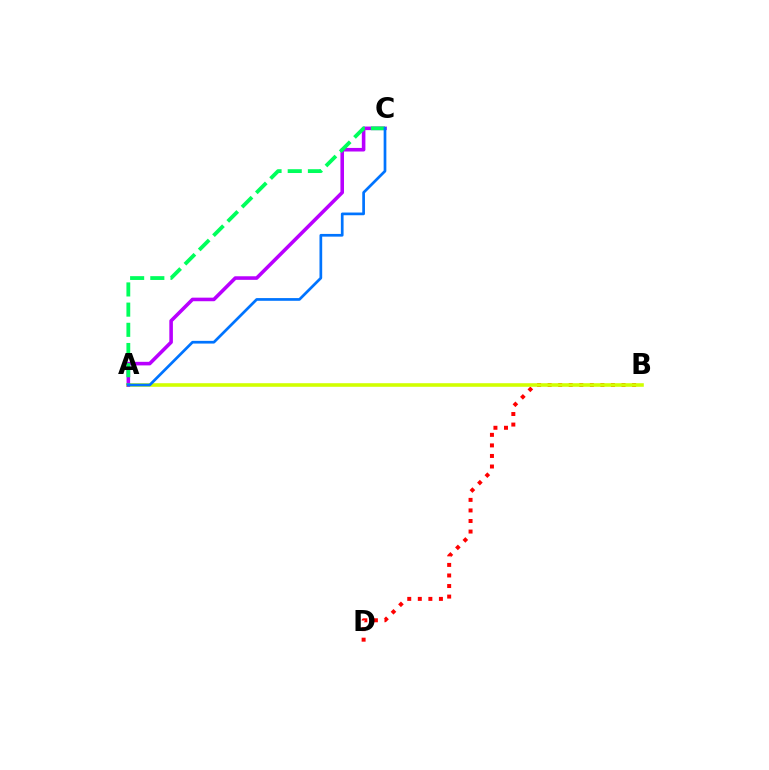{('B', 'D'): [{'color': '#ff0000', 'line_style': 'dotted', 'thickness': 2.87}], ('A', 'B'): [{'color': '#d1ff00', 'line_style': 'solid', 'thickness': 2.58}], ('A', 'C'): [{'color': '#b900ff', 'line_style': 'solid', 'thickness': 2.57}, {'color': '#00ff5c', 'line_style': 'dashed', 'thickness': 2.74}, {'color': '#0074ff', 'line_style': 'solid', 'thickness': 1.95}]}